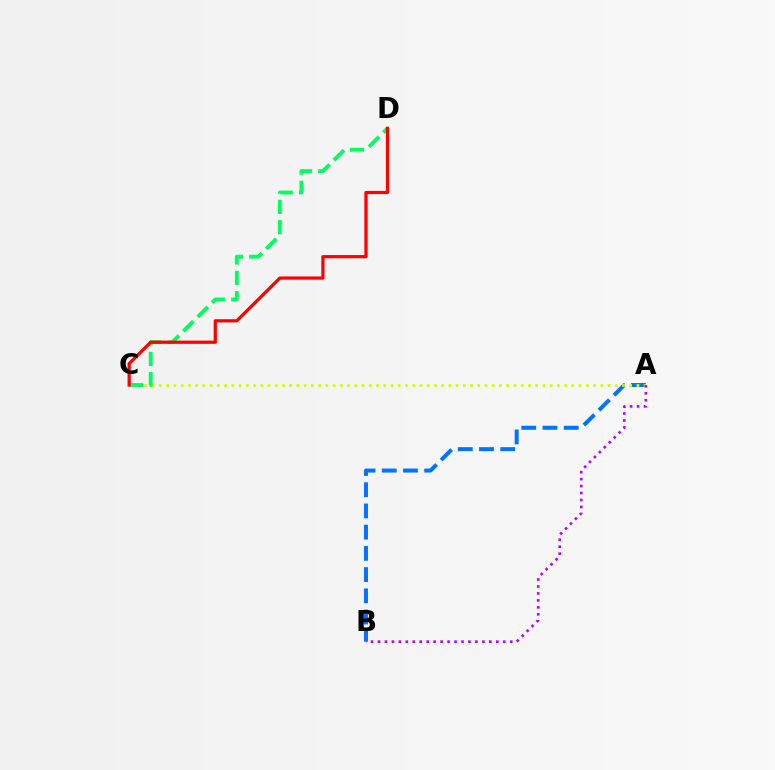{('A', 'B'): [{'color': '#0074ff', 'line_style': 'dashed', 'thickness': 2.88}, {'color': '#b900ff', 'line_style': 'dotted', 'thickness': 1.89}], ('A', 'C'): [{'color': '#d1ff00', 'line_style': 'dotted', 'thickness': 1.97}], ('C', 'D'): [{'color': '#00ff5c', 'line_style': 'dashed', 'thickness': 2.76}, {'color': '#ff0000', 'line_style': 'solid', 'thickness': 2.32}]}